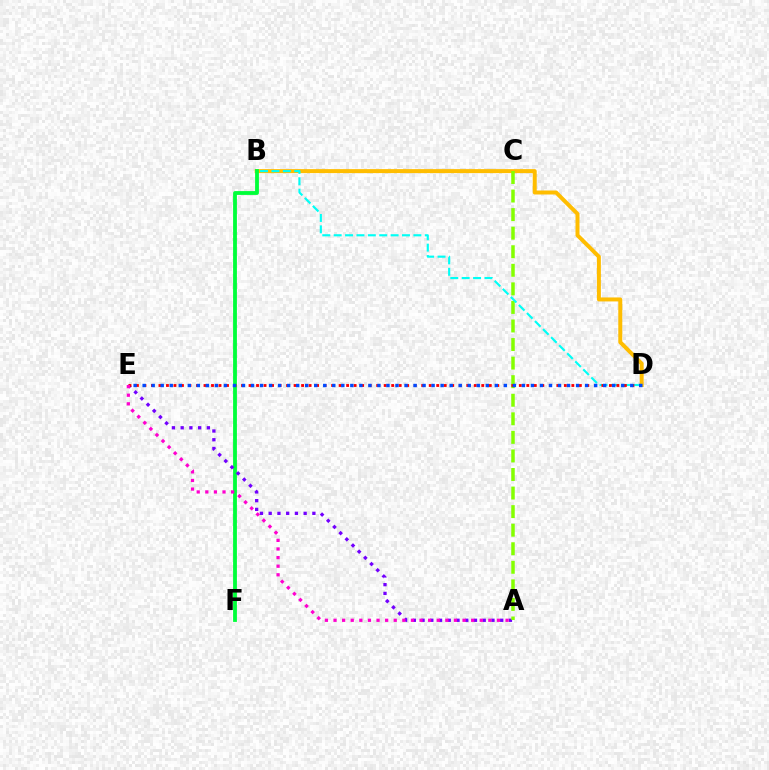{('B', 'D'): [{'color': '#ffbd00', 'line_style': 'solid', 'thickness': 2.87}, {'color': '#00fff6', 'line_style': 'dashed', 'thickness': 1.55}], ('B', 'F'): [{'color': '#00ff39', 'line_style': 'solid', 'thickness': 2.75}], ('A', 'E'): [{'color': '#7200ff', 'line_style': 'dotted', 'thickness': 2.37}, {'color': '#ff00cf', 'line_style': 'dotted', 'thickness': 2.34}], ('A', 'C'): [{'color': '#84ff00', 'line_style': 'dashed', 'thickness': 2.52}], ('D', 'E'): [{'color': '#ff0000', 'line_style': 'dotted', 'thickness': 2.04}, {'color': '#004bff', 'line_style': 'dotted', 'thickness': 2.45}]}